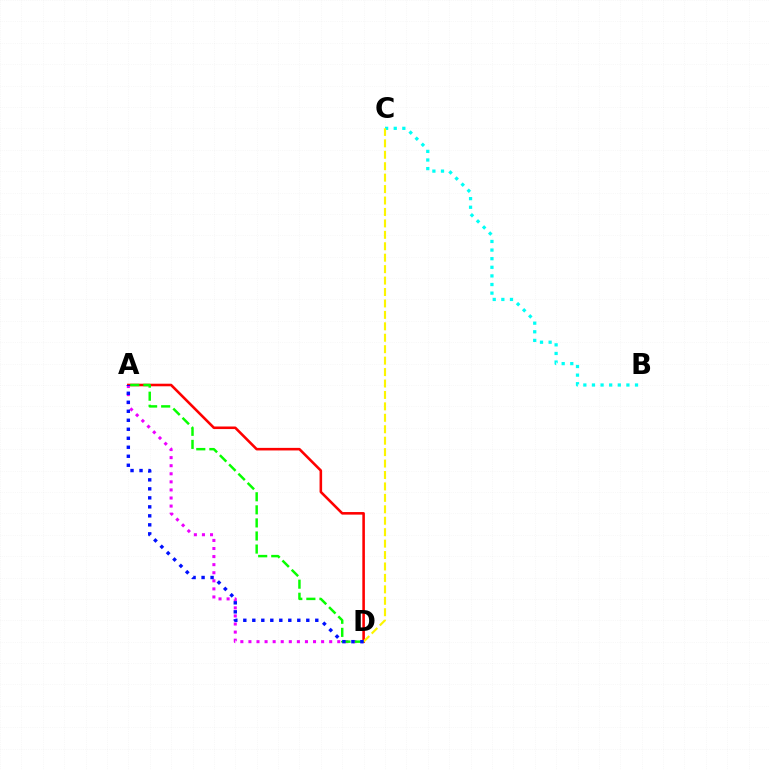{('B', 'C'): [{'color': '#00fff6', 'line_style': 'dotted', 'thickness': 2.34}], ('A', 'D'): [{'color': '#ff0000', 'line_style': 'solid', 'thickness': 1.85}, {'color': '#ee00ff', 'line_style': 'dotted', 'thickness': 2.19}, {'color': '#08ff00', 'line_style': 'dashed', 'thickness': 1.78}, {'color': '#0010ff', 'line_style': 'dotted', 'thickness': 2.44}], ('C', 'D'): [{'color': '#fcf500', 'line_style': 'dashed', 'thickness': 1.55}]}